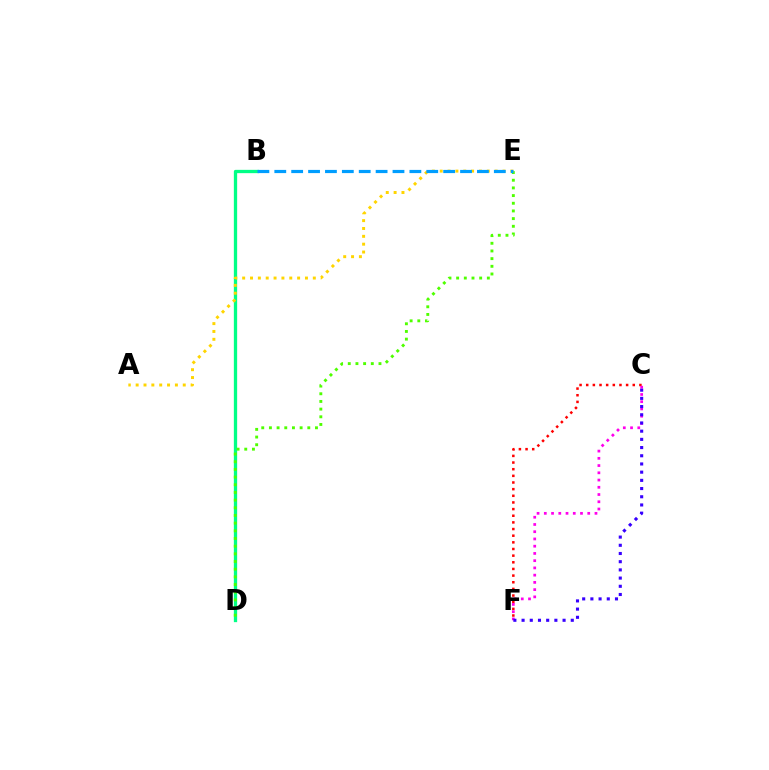{('B', 'D'): [{'color': '#00ff86', 'line_style': 'solid', 'thickness': 2.38}], ('C', 'F'): [{'color': '#ff0000', 'line_style': 'dotted', 'thickness': 1.81}, {'color': '#ff00ed', 'line_style': 'dotted', 'thickness': 1.97}, {'color': '#3700ff', 'line_style': 'dotted', 'thickness': 2.23}], ('D', 'E'): [{'color': '#4fff00', 'line_style': 'dotted', 'thickness': 2.09}], ('A', 'E'): [{'color': '#ffd500', 'line_style': 'dotted', 'thickness': 2.13}], ('B', 'E'): [{'color': '#009eff', 'line_style': 'dashed', 'thickness': 2.29}]}